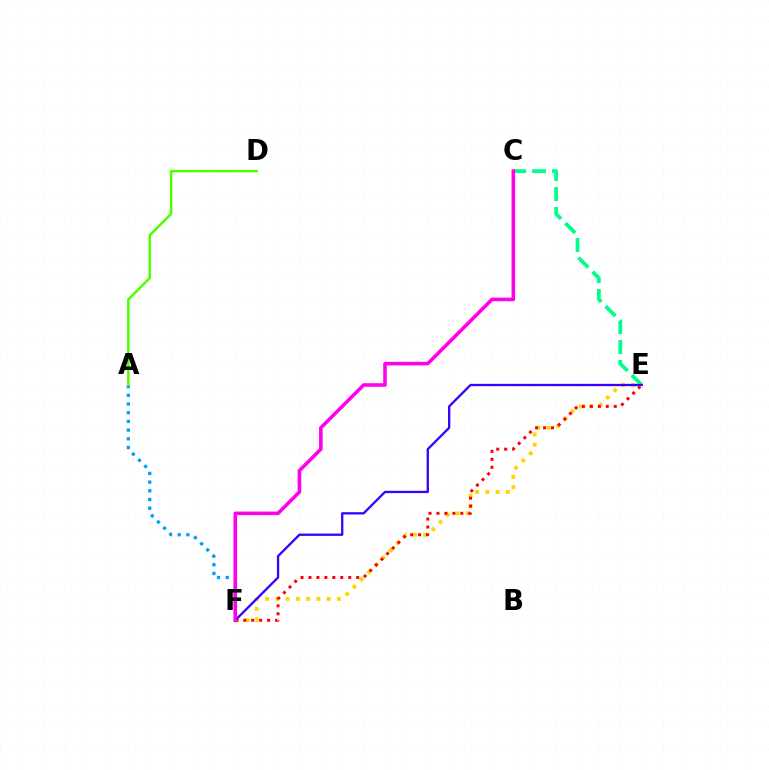{('E', 'F'): [{'color': '#ffd500', 'line_style': 'dotted', 'thickness': 2.79}, {'color': '#ff0000', 'line_style': 'dotted', 'thickness': 2.16}, {'color': '#3700ff', 'line_style': 'solid', 'thickness': 1.66}], ('A', 'F'): [{'color': '#009eff', 'line_style': 'dotted', 'thickness': 2.36}], ('C', 'E'): [{'color': '#00ff86', 'line_style': 'dashed', 'thickness': 2.71}], ('A', 'D'): [{'color': '#4fff00', 'line_style': 'solid', 'thickness': 1.81}], ('C', 'F'): [{'color': '#ff00ed', 'line_style': 'solid', 'thickness': 2.57}]}